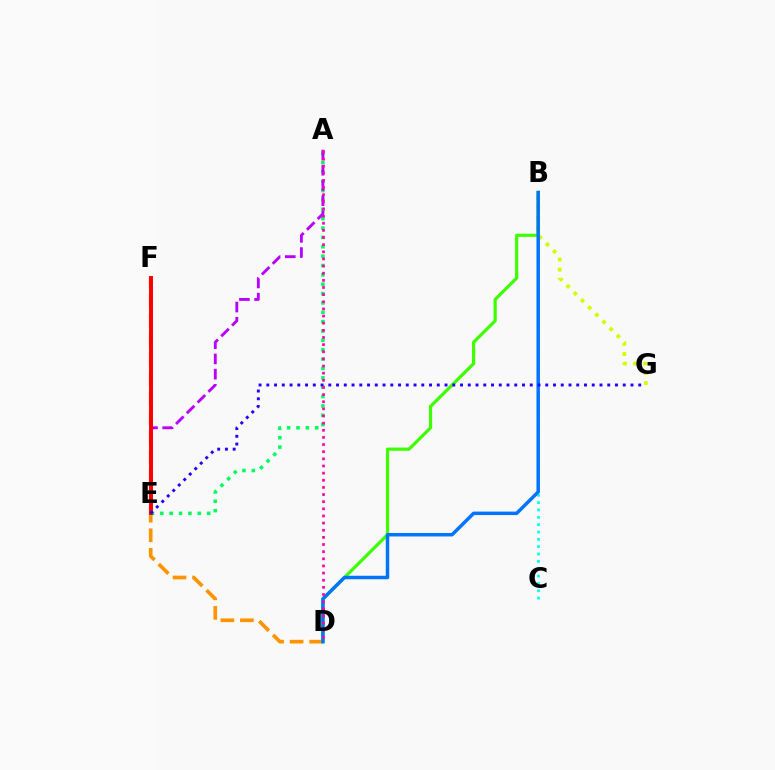{('D', 'F'): [{'color': '#ff9400', 'line_style': 'dashed', 'thickness': 2.65}], ('A', 'E'): [{'color': '#00ff5c', 'line_style': 'dotted', 'thickness': 2.54}, {'color': '#b900ff', 'line_style': 'dashed', 'thickness': 2.07}], ('B', 'G'): [{'color': '#d1ff00', 'line_style': 'dotted', 'thickness': 2.75}], ('B', 'D'): [{'color': '#3dff00', 'line_style': 'solid', 'thickness': 2.3}, {'color': '#0074ff', 'line_style': 'solid', 'thickness': 2.5}], ('B', 'C'): [{'color': '#00fff6', 'line_style': 'dotted', 'thickness': 2.0}], ('E', 'F'): [{'color': '#ff0000', 'line_style': 'solid', 'thickness': 2.85}], ('E', 'G'): [{'color': '#2500ff', 'line_style': 'dotted', 'thickness': 2.11}], ('A', 'D'): [{'color': '#ff00ac', 'line_style': 'dotted', 'thickness': 1.94}]}